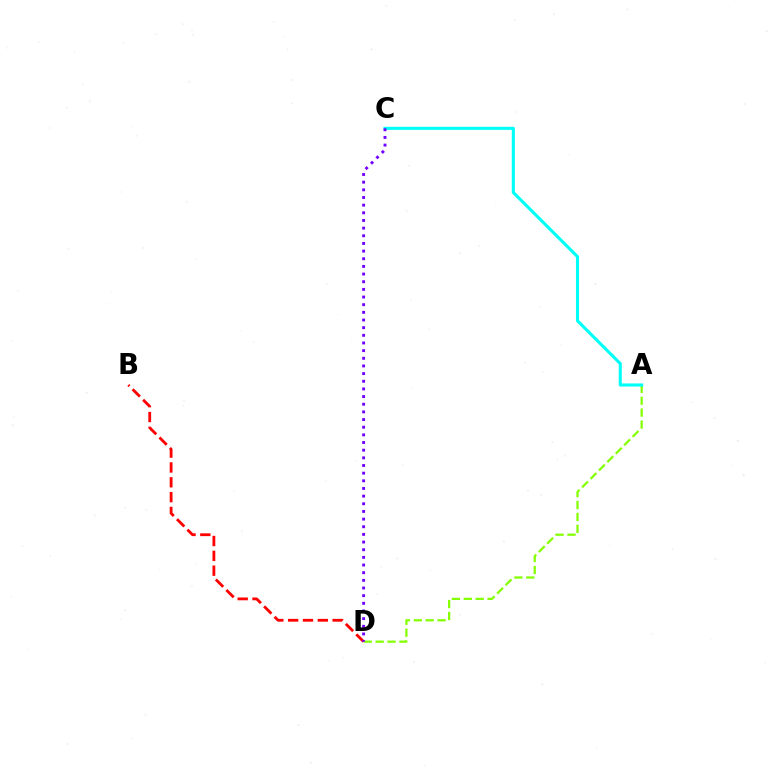{('B', 'D'): [{'color': '#ff0000', 'line_style': 'dashed', 'thickness': 2.01}], ('A', 'D'): [{'color': '#84ff00', 'line_style': 'dashed', 'thickness': 1.62}], ('A', 'C'): [{'color': '#00fff6', 'line_style': 'solid', 'thickness': 2.22}], ('C', 'D'): [{'color': '#7200ff', 'line_style': 'dotted', 'thickness': 2.08}]}